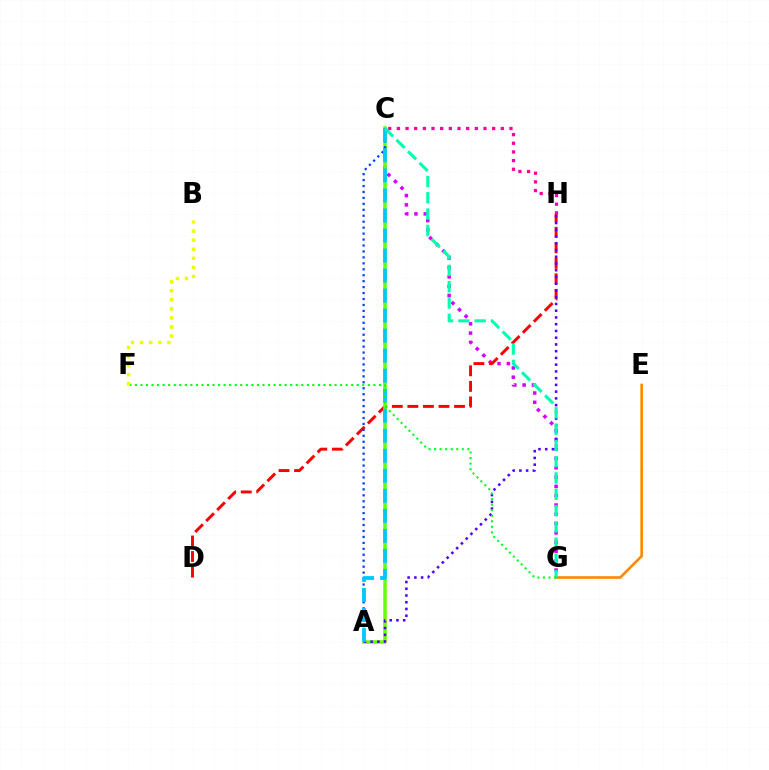{('C', 'G'): [{'color': '#d600ff', 'line_style': 'dotted', 'thickness': 2.53}, {'color': '#00ffaf', 'line_style': 'dashed', 'thickness': 2.21}], ('D', 'H'): [{'color': '#ff0000', 'line_style': 'dashed', 'thickness': 2.11}], ('A', 'C'): [{'color': '#66ff00', 'line_style': 'solid', 'thickness': 2.53}, {'color': '#003fff', 'line_style': 'dotted', 'thickness': 1.62}, {'color': '#00c7ff', 'line_style': 'dashed', 'thickness': 2.72}], ('C', 'H'): [{'color': '#ff00a0', 'line_style': 'dotted', 'thickness': 2.35}], ('E', 'G'): [{'color': '#ff8800', 'line_style': 'solid', 'thickness': 1.9}], ('A', 'H'): [{'color': '#4f00ff', 'line_style': 'dotted', 'thickness': 1.83}], ('F', 'G'): [{'color': '#00ff27', 'line_style': 'dotted', 'thickness': 1.51}], ('B', 'F'): [{'color': '#eeff00', 'line_style': 'dotted', 'thickness': 2.46}]}